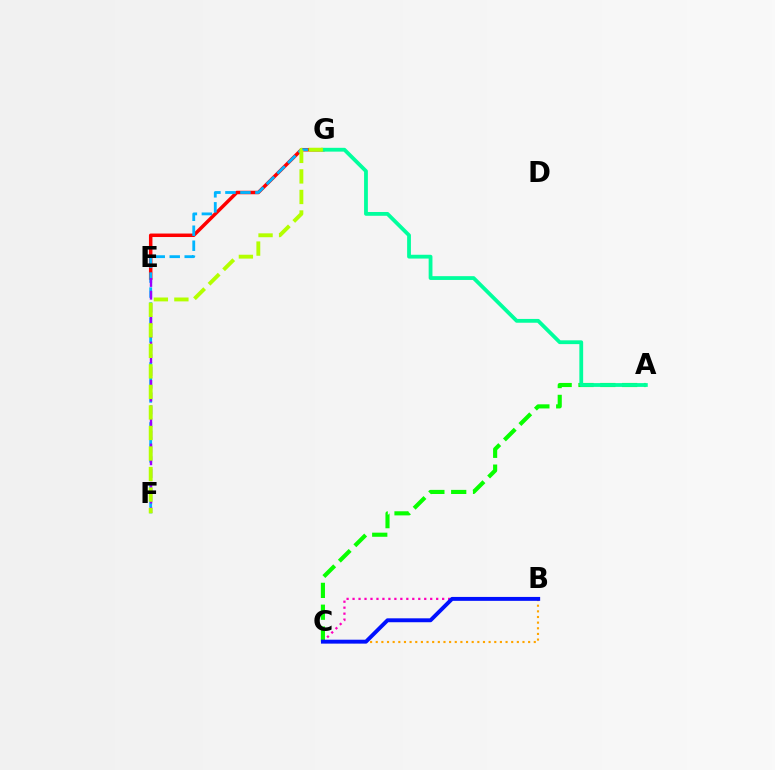{('B', 'C'): [{'color': '#ffa500', 'line_style': 'dotted', 'thickness': 1.53}, {'color': '#ff00bd', 'line_style': 'dotted', 'thickness': 1.62}, {'color': '#0010ff', 'line_style': 'solid', 'thickness': 2.82}], ('E', 'G'): [{'color': '#ff0000', 'line_style': 'solid', 'thickness': 2.51}], ('A', 'C'): [{'color': '#08ff00', 'line_style': 'dashed', 'thickness': 2.97}], ('F', 'G'): [{'color': '#00b5ff', 'line_style': 'dashed', 'thickness': 2.04}, {'color': '#b3ff00', 'line_style': 'dashed', 'thickness': 2.79}], ('A', 'G'): [{'color': '#00ff9d', 'line_style': 'solid', 'thickness': 2.73}], ('E', 'F'): [{'color': '#9b00ff', 'line_style': 'dashed', 'thickness': 1.73}]}